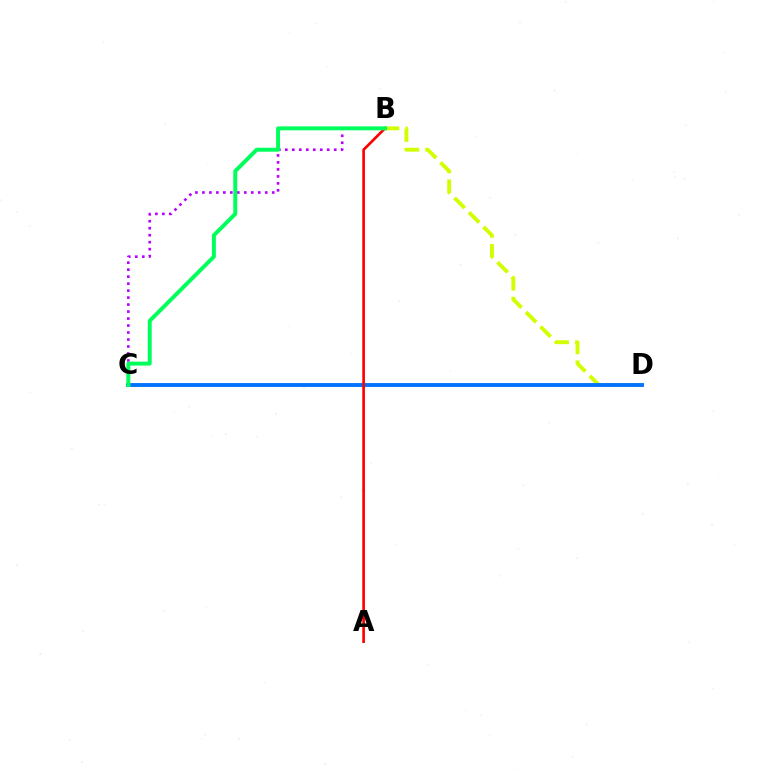{('B', 'C'): [{'color': '#b900ff', 'line_style': 'dotted', 'thickness': 1.9}, {'color': '#00ff5c', 'line_style': 'solid', 'thickness': 2.84}], ('B', 'D'): [{'color': '#d1ff00', 'line_style': 'dashed', 'thickness': 2.79}], ('C', 'D'): [{'color': '#0074ff', 'line_style': 'solid', 'thickness': 2.79}], ('A', 'B'): [{'color': '#ff0000', 'line_style': 'solid', 'thickness': 1.92}]}